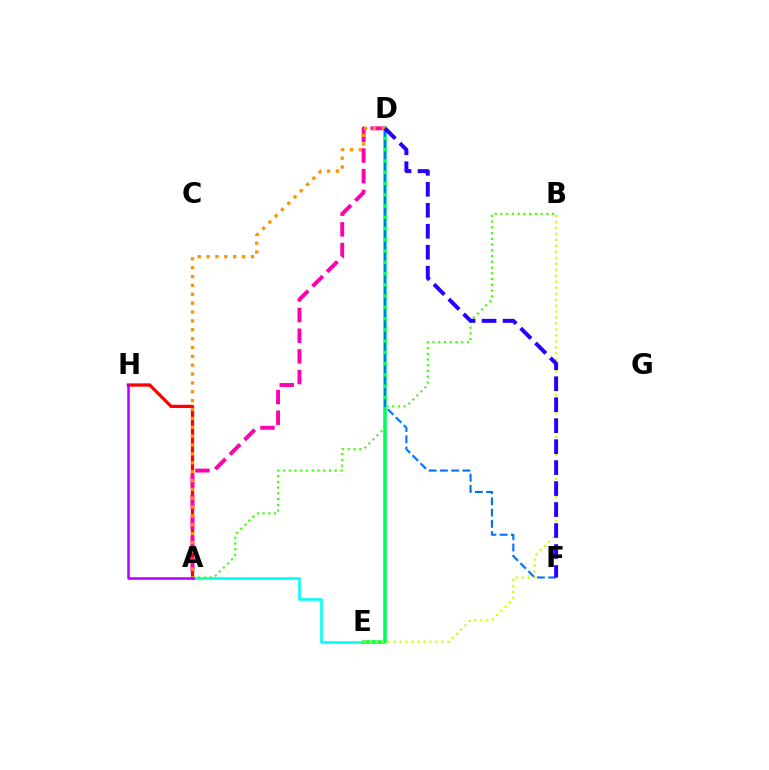{('A', 'E'): [{'color': '#00fff6', 'line_style': 'solid', 'thickness': 1.86}], ('A', 'H'): [{'color': '#ff0000', 'line_style': 'solid', 'thickness': 2.35}, {'color': '#b900ff', 'line_style': 'solid', 'thickness': 1.83}], ('A', 'B'): [{'color': '#3dff00', 'line_style': 'dotted', 'thickness': 1.56}], ('D', 'E'): [{'color': '#00ff5c', 'line_style': 'solid', 'thickness': 2.61}], ('B', 'E'): [{'color': '#d1ff00', 'line_style': 'dotted', 'thickness': 1.62}], ('A', 'D'): [{'color': '#ff00ac', 'line_style': 'dashed', 'thickness': 2.81}, {'color': '#ff9400', 'line_style': 'dotted', 'thickness': 2.41}], ('D', 'F'): [{'color': '#0074ff', 'line_style': 'dashed', 'thickness': 1.53}, {'color': '#2500ff', 'line_style': 'dashed', 'thickness': 2.85}]}